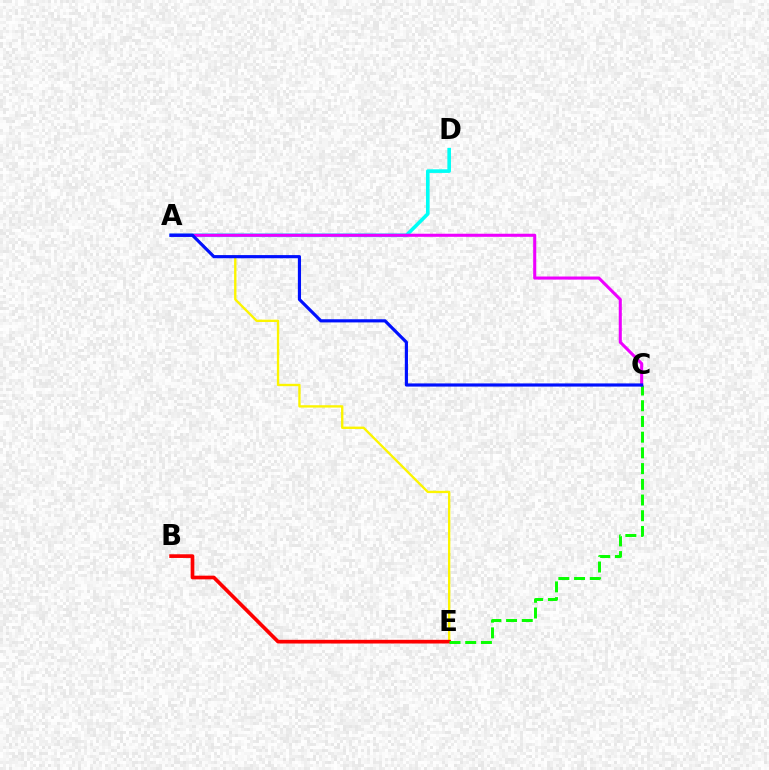{('A', 'E'): [{'color': '#fcf500', 'line_style': 'solid', 'thickness': 1.7}], ('A', 'D'): [{'color': '#00fff6', 'line_style': 'solid', 'thickness': 2.6}], ('B', 'E'): [{'color': '#ff0000', 'line_style': 'solid', 'thickness': 2.65}], ('C', 'E'): [{'color': '#08ff00', 'line_style': 'dashed', 'thickness': 2.13}], ('A', 'C'): [{'color': '#ee00ff', 'line_style': 'solid', 'thickness': 2.21}, {'color': '#0010ff', 'line_style': 'solid', 'thickness': 2.28}]}